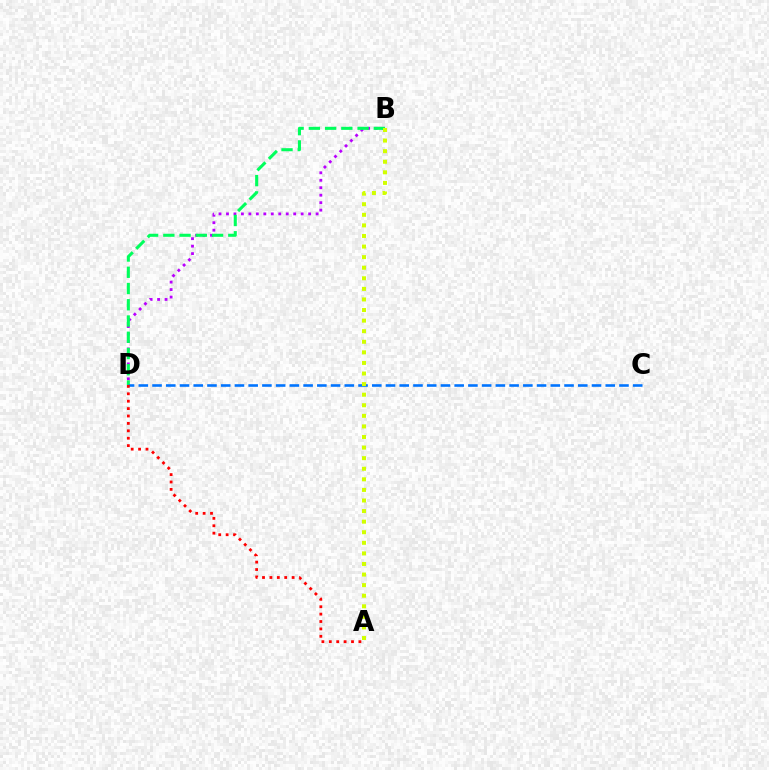{('B', 'D'): [{'color': '#b900ff', 'line_style': 'dotted', 'thickness': 2.03}, {'color': '#00ff5c', 'line_style': 'dashed', 'thickness': 2.21}], ('C', 'D'): [{'color': '#0074ff', 'line_style': 'dashed', 'thickness': 1.87}], ('A', 'B'): [{'color': '#d1ff00', 'line_style': 'dotted', 'thickness': 2.87}], ('A', 'D'): [{'color': '#ff0000', 'line_style': 'dotted', 'thickness': 2.01}]}